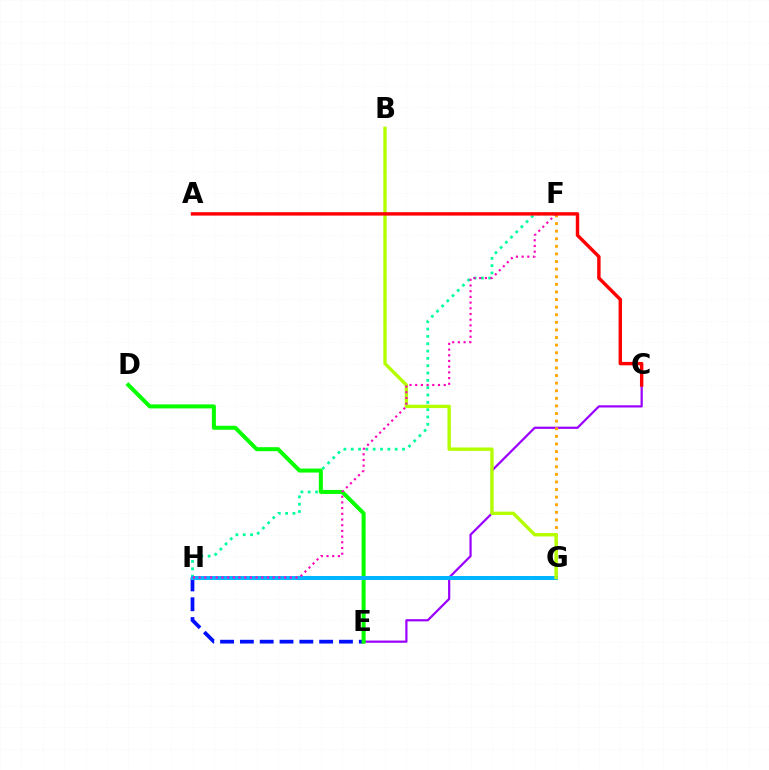{('C', 'E'): [{'color': '#9b00ff', 'line_style': 'solid', 'thickness': 1.6}], ('F', 'H'): [{'color': '#00ff9d', 'line_style': 'dotted', 'thickness': 1.99}, {'color': '#ff00bd', 'line_style': 'dotted', 'thickness': 1.55}], ('F', 'G'): [{'color': '#ffa500', 'line_style': 'dotted', 'thickness': 2.06}], ('E', 'H'): [{'color': '#0010ff', 'line_style': 'dashed', 'thickness': 2.69}], ('D', 'E'): [{'color': '#08ff00', 'line_style': 'solid', 'thickness': 2.89}], ('G', 'H'): [{'color': '#00b5ff', 'line_style': 'solid', 'thickness': 2.87}], ('B', 'G'): [{'color': '#b3ff00', 'line_style': 'solid', 'thickness': 2.44}], ('A', 'C'): [{'color': '#ff0000', 'line_style': 'solid', 'thickness': 2.46}]}